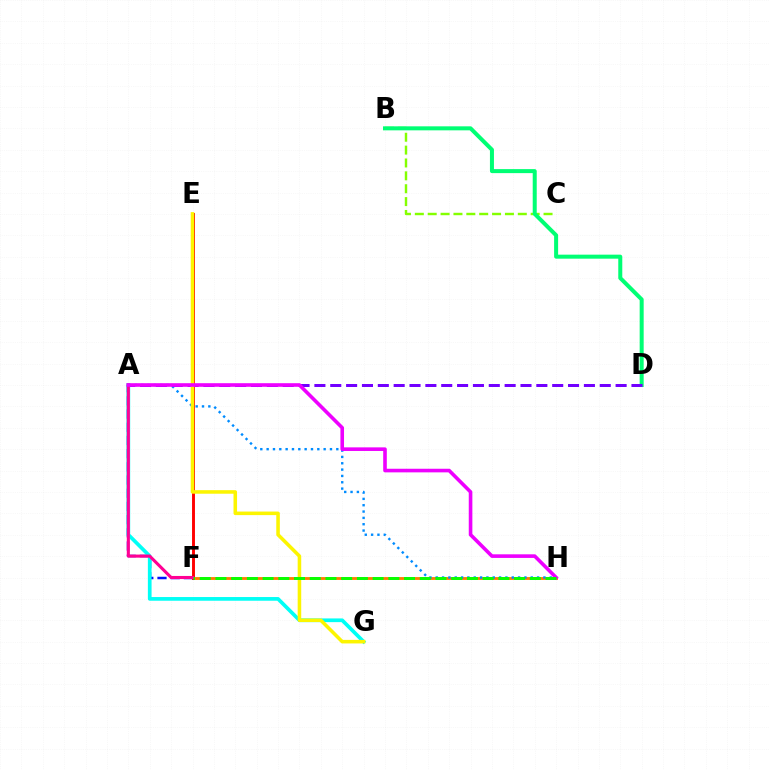{('F', 'H'): [{'color': '#ff7c00', 'line_style': 'solid', 'thickness': 2.05}, {'color': '#08ff00', 'line_style': 'dashed', 'thickness': 2.14}], ('B', 'C'): [{'color': '#84ff00', 'line_style': 'dashed', 'thickness': 1.75}], ('A', 'F'): [{'color': '#0010ff', 'line_style': 'dashed', 'thickness': 1.79}, {'color': '#ff0094', 'line_style': 'solid', 'thickness': 2.22}], ('A', 'H'): [{'color': '#008cff', 'line_style': 'dotted', 'thickness': 1.72}, {'color': '#ee00ff', 'line_style': 'solid', 'thickness': 2.59}], ('B', 'D'): [{'color': '#00ff74', 'line_style': 'solid', 'thickness': 2.89}], ('E', 'F'): [{'color': '#ff0000', 'line_style': 'solid', 'thickness': 2.1}], ('A', 'G'): [{'color': '#00fff6', 'line_style': 'solid', 'thickness': 2.66}], ('A', 'D'): [{'color': '#7200ff', 'line_style': 'dashed', 'thickness': 2.15}], ('E', 'G'): [{'color': '#fcf500', 'line_style': 'solid', 'thickness': 2.55}]}